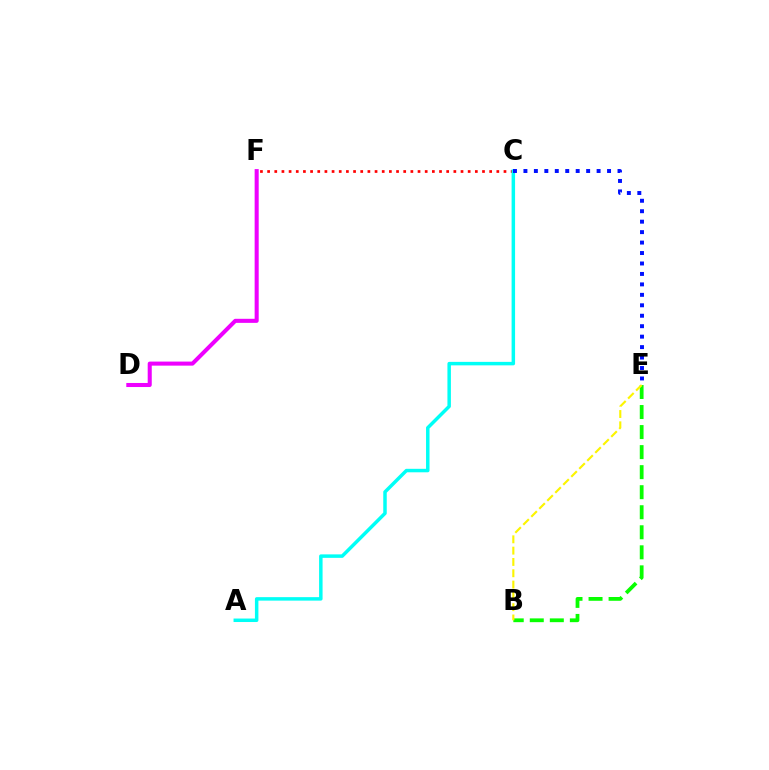{('C', 'F'): [{'color': '#ff0000', 'line_style': 'dotted', 'thickness': 1.95}], ('D', 'F'): [{'color': '#ee00ff', 'line_style': 'solid', 'thickness': 2.92}], ('B', 'E'): [{'color': '#08ff00', 'line_style': 'dashed', 'thickness': 2.72}, {'color': '#fcf500', 'line_style': 'dashed', 'thickness': 1.54}], ('A', 'C'): [{'color': '#00fff6', 'line_style': 'solid', 'thickness': 2.51}], ('C', 'E'): [{'color': '#0010ff', 'line_style': 'dotted', 'thickness': 2.84}]}